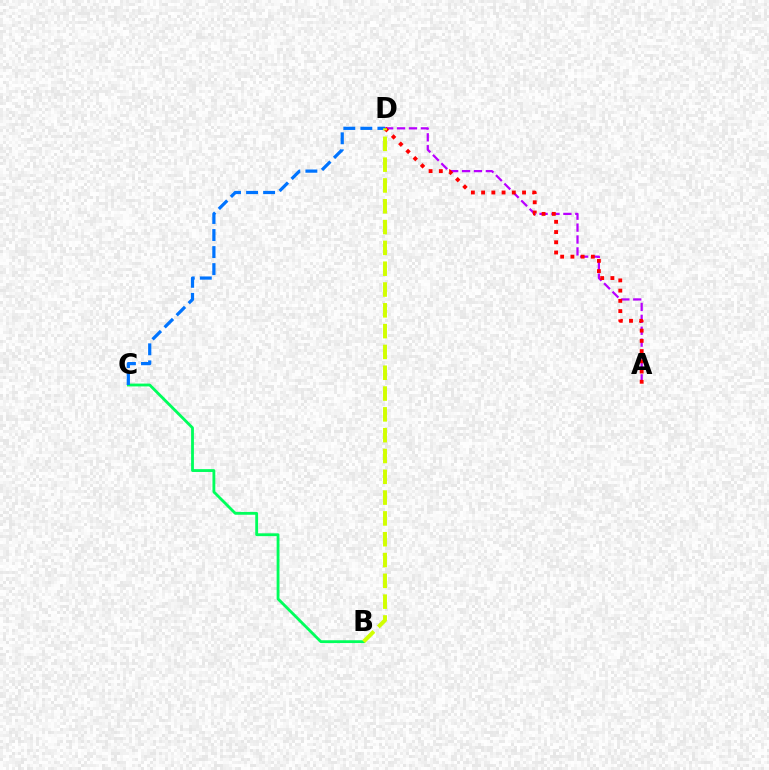{('B', 'C'): [{'color': '#00ff5c', 'line_style': 'solid', 'thickness': 2.04}], ('A', 'D'): [{'color': '#b900ff', 'line_style': 'dashed', 'thickness': 1.62}, {'color': '#ff0000', 'line_style': 'dotted', 'thickness': 2.78}], ('C', 'D'): [{'color': '#0074ff', 'line_style': 'dashed', 'thickness': 2.32}], ('B', 'D'): [{'color': '#d1ff00', 'line_style': 'dashed', 'thickness': 2.83}]}